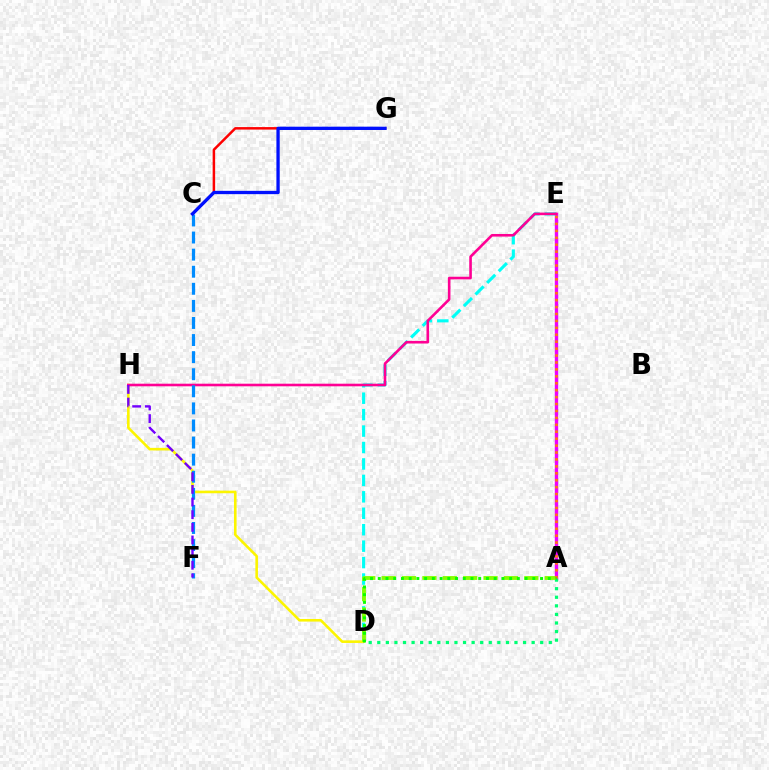{('D', 'H'): [{'color': '#fcf500', 'line_style': 'solid', 'thickness': 1.87}], ('A', 'E'): [{'color': '#ee00ff', 'line_style': 'solid', 'thickness': 2.44}, {'color': '#ff7c00', 'line_style': 'dotted', 'thickness': 1.88}], ('A', 'D'): [{'color': '#00ff74', 'line_style': 'dotted', 'thickness': 2.33}, {'color': '#84ff00', 'line_style': 'dashed', 'thickness': 2.77}, {'color': '#08ff00', 'line_style': 'dotted', 'thickness': 2.1}], ('C', 'G'): [{'color': '#ff0000', 'line_style': 'solid', 'thickness': 1.79}, {'color': '#0010ff', 'line_style': 'solid', 'thickness': 2.38}], ('D', 'E'): [{'color': '#00fff6', 'line_style': 'dashed', 'thickness': 2.23}], ('E', 'H'): [{'color': '#ff0094', 'line_style': 'solid', 'thickness': 1.87}], ('C', 'F'): [{'color': '#008cff', 'line_style': 'dashed', 'thickness': 2.32}], ('F', 'H'): [{'color': '#7200ff', 'line_style': 'dashed', 'thickness': 1.72}]}